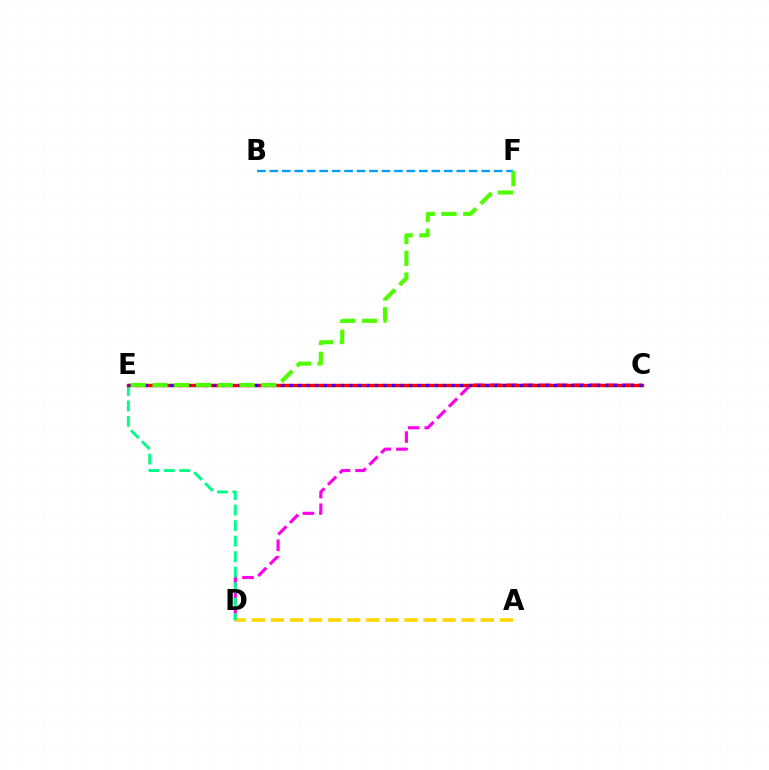{('C', 'D'): [{'color': '#ff00ed', 'line_style': 'dashed', 'thickness': 2.25}], ('A', 'D'): [{'color': '#ffd500', 'line_style': 'dashed', 'thickness': 2.59}], ('D', 'E'): [{'color': '#00ff86', 'line_style': 'dashed', 'thickness': 2.11}], ('C', 'E'): [{'color': '#ff0000', 'line_style': 'solid', 'thickness': 2.45}, {'color': '#3700ff', 'line_style': 'dotted', 'thickness': 2.32}], ('B', 'F'): [{'color': '#009eff', 'line_style': 'dashed', 'thickness': 1.69}], ('E', 'F'): [{'color': '#4fff00', 'line_style': 'dashed', 'thickness': 2.95}]}